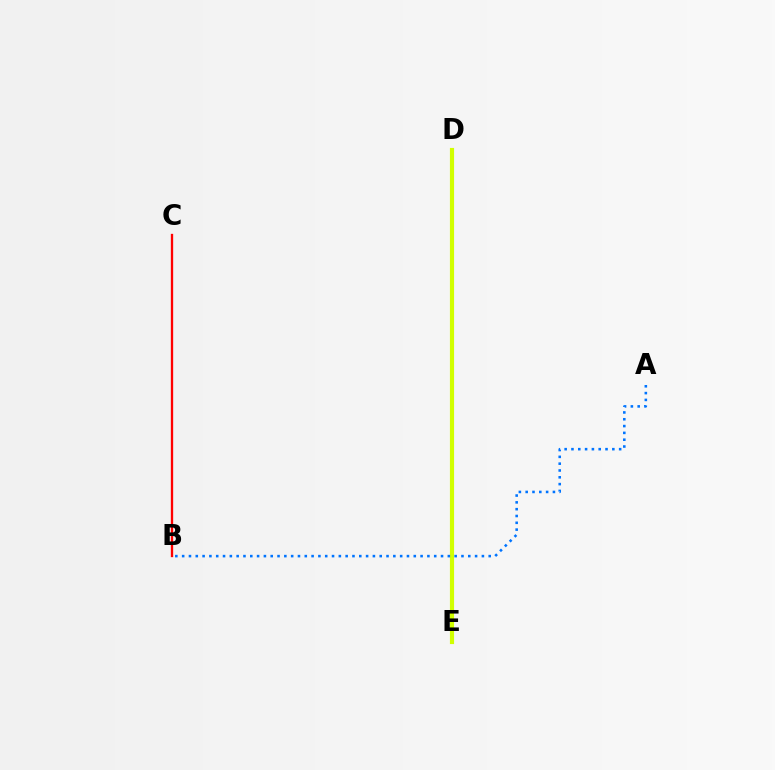{('D', 'E'): [{'color': '#b900ff', 'line_style': 'dotted', 'thickness': 1.53}, {'color': '#00ff5c', 'line_style': 'dotted', 'thickness': 2.62}, {'color': '#d1ff00', 'line_style': 'solid', 'thickness': 2.99}], ('A', 'B'): [{'color': '#0074ff', 'line_style': 'dotted', 'thickness': 1.85}], ('B', 'C'): [{'color': '#ff0000', 'line_style': 'solid', 'thickness': 1.67}]}